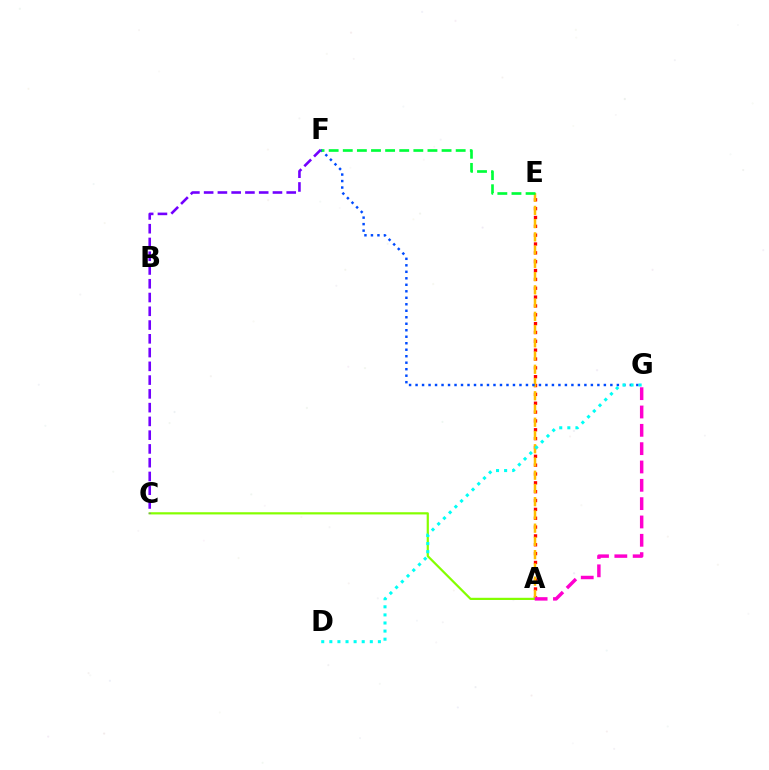{('A', 'E'): [{'color': '#ff0000', 'line_style': 'dotted', 'thickness': 2.4}, {'color': '#ffbd00', 'line_style': 'dashed', 'thickness': 1.8}], ('A', 'C'): [{'color': '#84ff00', 'line_style': 'solid', 'thickness': 1.59}], ('F', 'G'): [{'color': '#004bff', 'line_style': 'dotted', 'thickness': 1.76}], ('D', 'G'): [{'color': '#00fff6', 'line_style': 'dotted', 'thickness': 2.2}], ('A', 'G'): [{'color': '#ff00cf', 'line_style': 'dashed', 'thickness': 2.49}], ('E', 'F'): [{'color': '#00ff39', 'line_style': 'dashed', 'thickness': 1.92}], ('C', 'F'): [{'color': '#7200ff', 'line_style': 'dashed', 'thickness': 1.87}]}